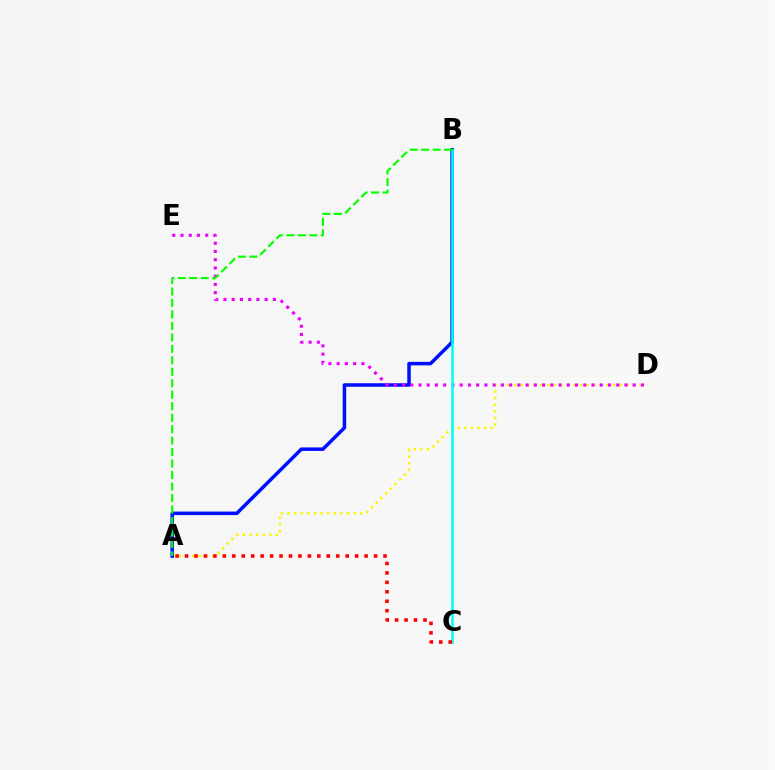{('A', 'D'): [{'color': '#fcf500', 'line_style': 'dotted', 'thickness': 1.79}], ('A', 'B'): [{'color': '#0010ff', 'line_style': 'solid', 'thickness': 2.53}, {'color': '#08ff00', 'line_style': 'dashed', 'thickness': 1.56}], ('D', 'E'): [{'color': '#ee00ff', 'line_style': 'dotted', 'thickness': 2.24}], ('B', 'C'): [{'color': '#00fff6', 'line_style': 'solid', 'thickness': 1.85}], ('A', 'C'): [{'color': '#ff0000', 'line_style': 'dotted', 'thickness': 2.57}]}